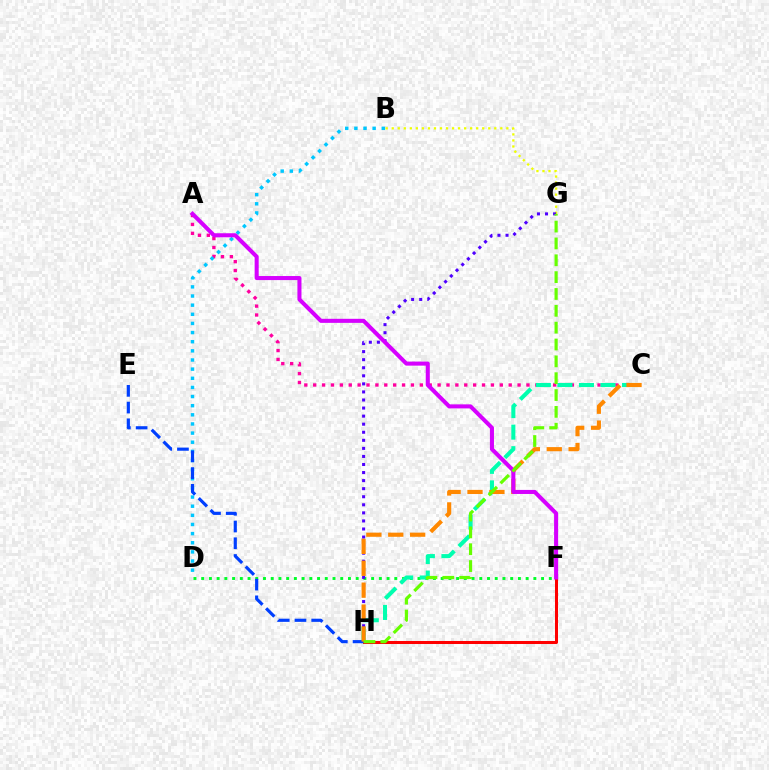{('A', 'C'): [{'color': '#ff00a0', 'line_style': 'dotted', 'thickness': 2.41}], ('F', 'H'): [{'color': '#ff0000', 'line_style': 'solid', 'thickness': 2.17}], ('D', 'F'): [{'color': '#00ff27', 'line_style': 'dotted', 'thickness': 2.1}], ('B', 'G'): [{'color': '#eeff00', 'line_style': 'dotted', 'thickness': 1.64}], ('C', 'H'): [{'color': '#00ffaf', 'line_style': 'dashed', 'thickness': 2.93}, {'color': '#ff8800', 'line_style': 'dashed', 'thickness': 2.98}], ('G', 'H'): [{'color': '#4f00ff', 'line_style': 'dotted', 'thickness': 2.19}, {'color': '#66ff00', 'line_style': 'dashed', 'thickness': 2.29}], ('B', 'D'): [{'color': '#00c7ff', 'line_style': 'dotted', 'thickness': 2.48}], ('E', 'H'): [{'color': '#003fff', 'line_style': 'dashed', 'thickness': 2.27}], ('A', 'F'): [{'color': '#d600ff', 'line_style': 'solid', 'thickness': 2.92}]}